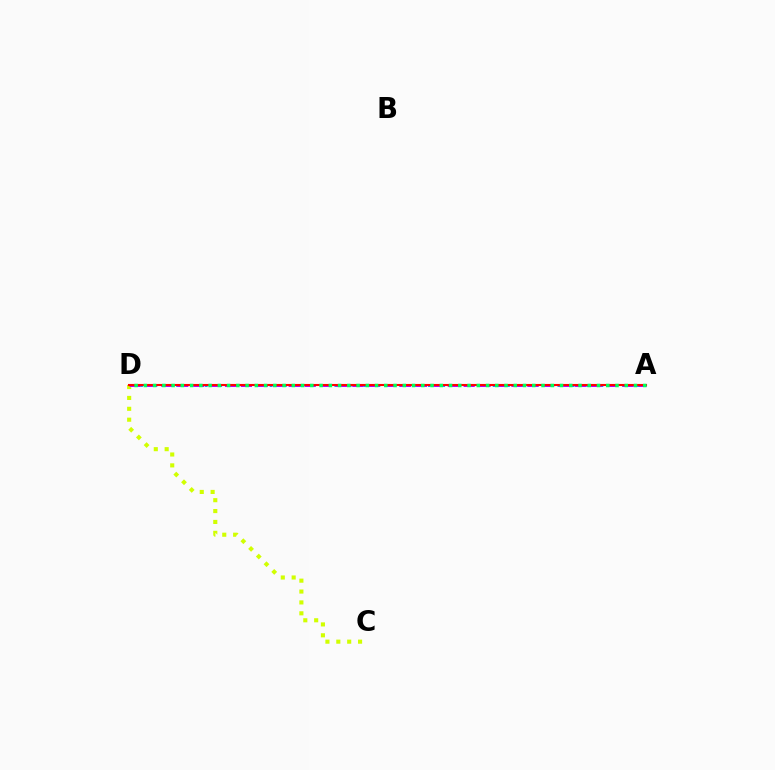{('A', 'D'): [{'color': '#0074ff', 'line_style': 'dotted', 'thickness': 1.95}, {'color': '#b900ff', 'line_style': 'dashed', 'thickness': 2.16}, {'color': '#ff0000', 'line_style': 'solid', 'thickness': 1.51}, {'color': '#00ff5c', 'line_style': 'dotted', 'thickness': 2.51}], ('C', 'D'): [{'color': '#d1ff00', 'line_style': 'dotted', 'thickness': 2.96}]}